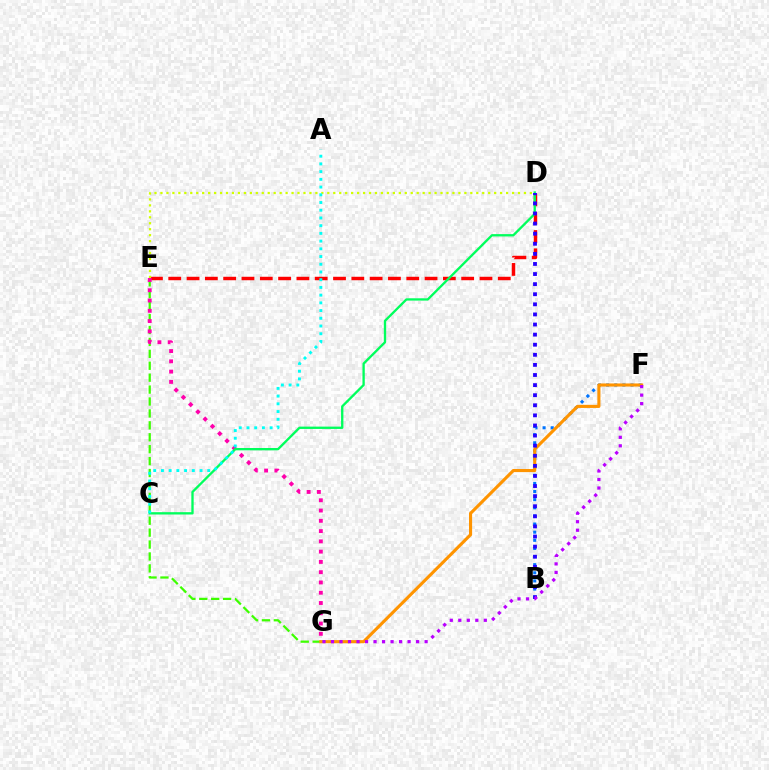{('B', 'F'): [{'color': '#0074ff', 'line_style': 'dotted', 'thickness': 2.21}], ('E', 'G'): [{'color': '#3dff00', 'line_style': 'dashed', 'thickness': 1.62}, {'color': '#ff00ac', 'line_style': 'dotted', 'thickness': 2.79}], ('F', 'G'): [{'color': '#ff9400', 'line_style': 'solid', 'thickness': 2.23}, {'color': '#b900ff', 'line_style': 'dotted', 'thickness': 2.31}], ('D', 'E'): [{'color': '#ff0000', 'line_style': 'dashed', 'thickness': 2.49}, {'color': '#d1ff00', 'line_style': 'dotted', 'thickness': 1.62}], ('C', 'D'): [{'color': '#00ff5c', 'line_style': 'solid', 'thickness': 1.68}], ('B', 'D'): [{'color': '#2500ff', 'line_style': 'dotted', 'thickness': 2.74}], ('A', 'C'): [{'color': '#00fff6', 'line_style': 'dotted', 'thickness': 2.1}]}